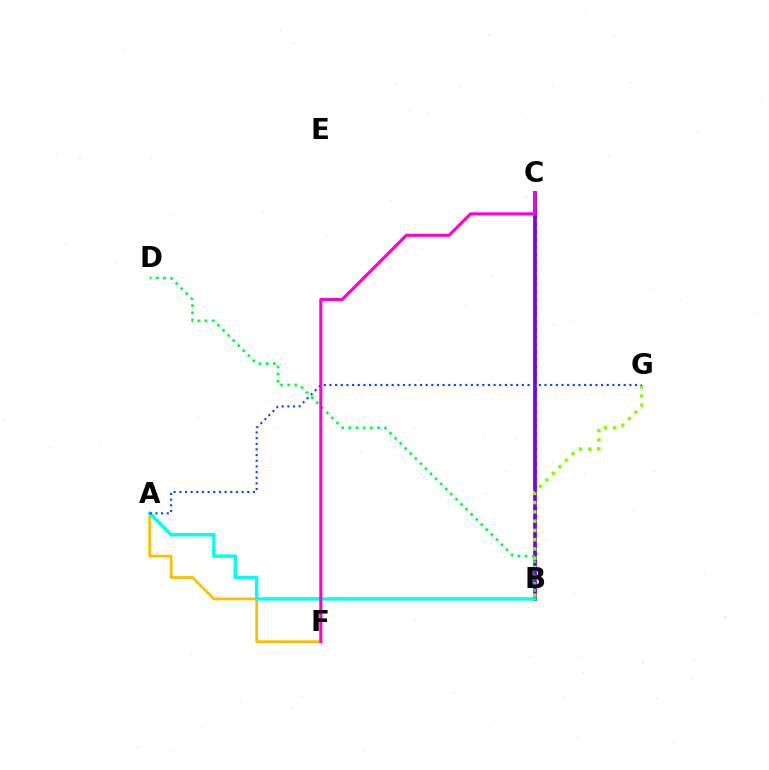{('A', 'F'): [{'color': '#ffbd00', 'line_style': 'solid', 'thickness': 1.99}], ('B', 'C'): [{'color': '#ff0000', 'line_style': 'dotted', 'thickness': 2.03}, {'color': '#7200ff', 'line_style': 'solid', 'thickness': 2.68}], ('B', 'G'): [{'color': '#84ff00', 'line_style': 'dotted', 'thickness': 2.52}], ('A', 'B'): [{'color': '#00fff6', 'line_style': 'solid', 'thickness': 2.48}], ('B', 'D'): [{'color': '#00ff39', 'line_style': 'dotted', 'thickness': 1.95}], ('A', 'G'): [{'color': '#004bff', 'line_style': 'dotted', 'thickness': 1.54}], ('C', 'F'): [{'color': '#ff00cf', 'line_style': 'solid', 'thickness': 2.25}]}